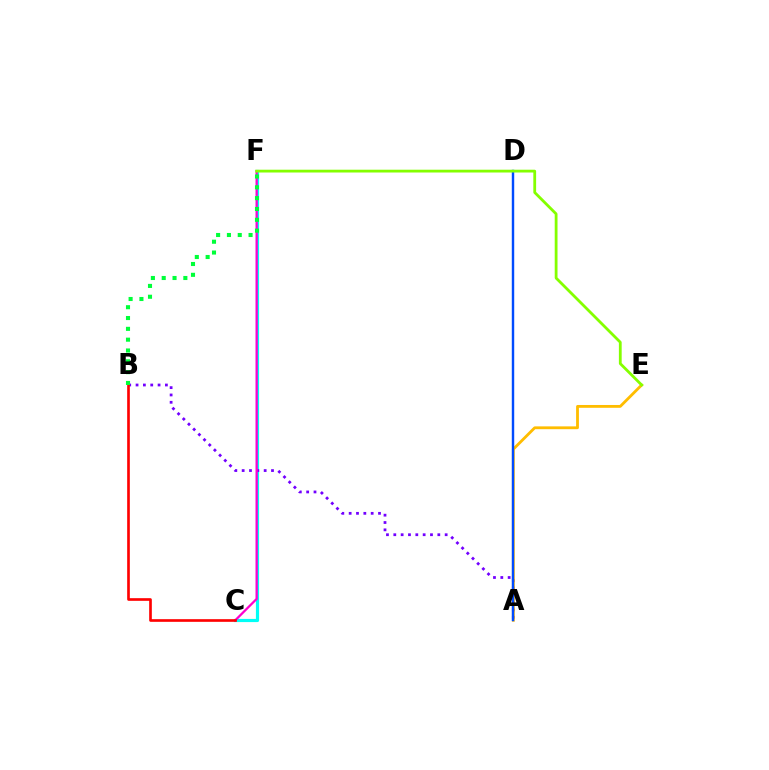{('C', 'F'): [{'color': '#00fff6', 'line_style': 'solid', 'thickness': 2.29}, {'color': '#ff00cf', 'line_style': 'solid', 'thickness': 1.63}], ('A', 'B'): [{'color': '#7200ff', 'line_style': 'dotted', 'thickness': 1.99}], ('A', 'E'): [{'color': '#ffbd00', 'line_style': 'solid', 'thickness': 2.02}], ('B', 'C'): [{'color': '#ff0000', 'line_style': 'solid', 'thickness': 1.91}], ('B', 'F'): [{'color': '#00ff39', 'line_style': 'dotted', 'thickness': 2.94}], ('A', 'D'): [{'color': '#004bff', 'line_style': 'solid', 'thickness': 1.74}], ('E', 'F'): [{'color': '#84ff00', 'line_style': 'solid', 'thickness': 2.01}]}